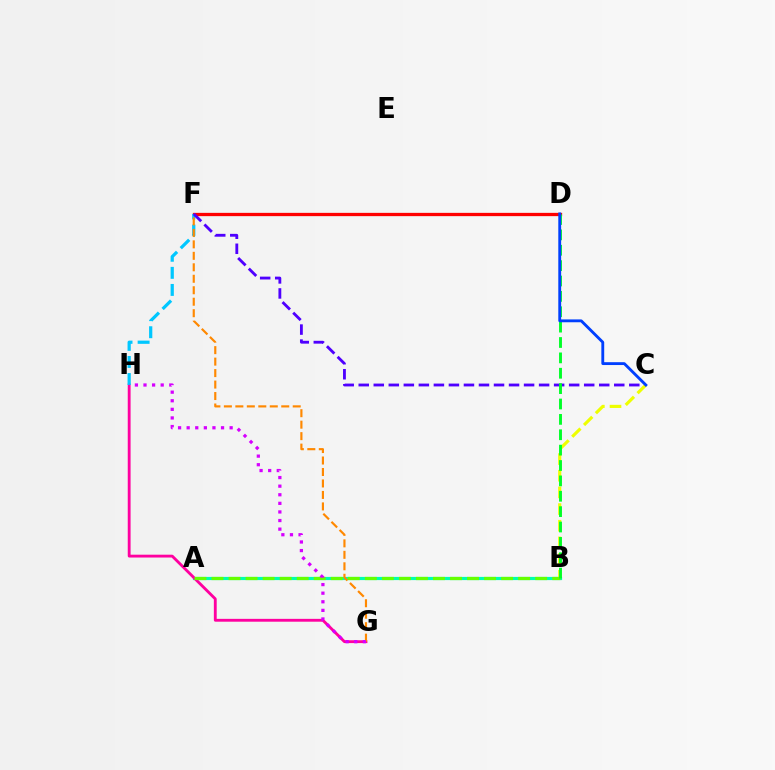{('A', 'B'): [{'color': '#00ffaf', 'line_style': 'solid', 'thickness': 2.29}, {'color': '#66ff00', 'line_style': 'dashed', 'thickness': 2.31}], ('D', 'F'): [{'color': '#ff0000', 'line_style': 'solid', 'thickness': 2.36}], ('G', 'H'): [{'color': '#ff00a0', 'line_style': 'solid', 'thickness': 2.05}, {'color': '#d600ff', 'line_style': 'dotted', 'thickness': 2.34}], ('F', 'H'): [{'color': '#00c7ff', 'line_style': 'dashed', 'thickness': 2.32}], ('C', 'F'): [{'color': '#4f00ff', 'line_style': 'dashed', 'thickness': 2.04}], ('B', 'C'): [{'color': '#eeff00', 'line_style': 'dashed', 'thickness': 2.26}], ('F', 'G'): [{'color': '#ff8800', 'line_style': 'dashed', 'thickness': 1.56}], ('B', 'D'): [{'color': '#00ff27', 'line_style': 'dashed', 'thickness': 2.09}], ('C', 'D'): [{'color': '#003fff', 'line_style': 'solid', 'thickness': 2.05}]}